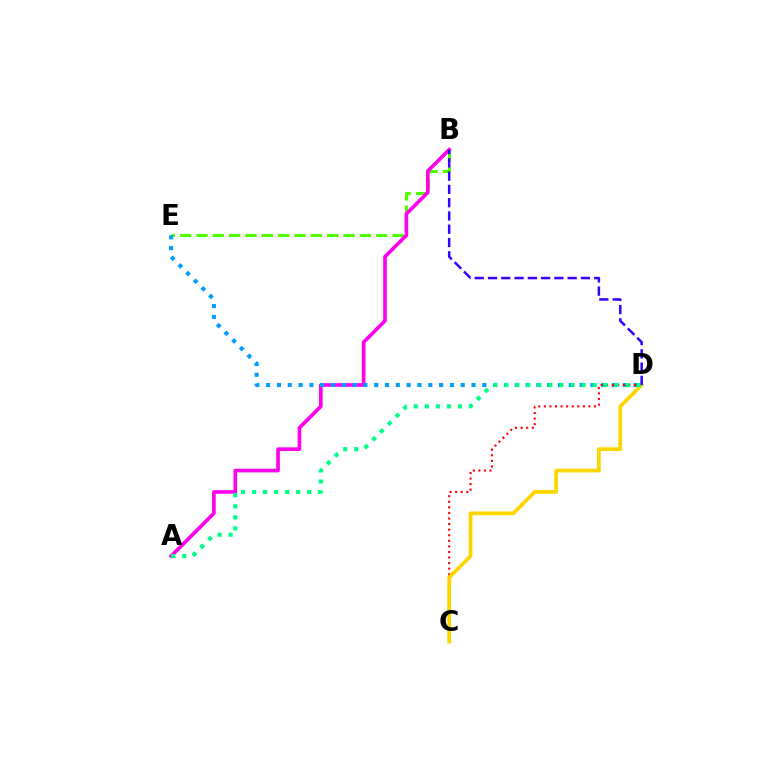{('B', 'E'): [{'color': '#4fff00', 'line_style': 'dashed', 'thickness': 2.22}], ('A', 'B'): [{'color': '#ff00ed', 'line_style': 'solid', 'thickness': 2.62}], ('D', 'E'): [{'color': '#009eff', 'line_style': 'dotted', 'thickness': 2.94}], ('C', 'D'): [{'color': '#ff0000', 'line_style': 'dotted', 'thickness': 1.52}, {'color': '#ffd500', 'line_style': 'solid', 'thickness': 2.69}], ('A', 'D'): [{'color': '#00ff86', 'line_style': 'dotted', 'thickness': 3.0}], ('B', 'D'): [{'color': '#3700ff', 'line_style': 'dashed', 'thickness': 1.8}]}